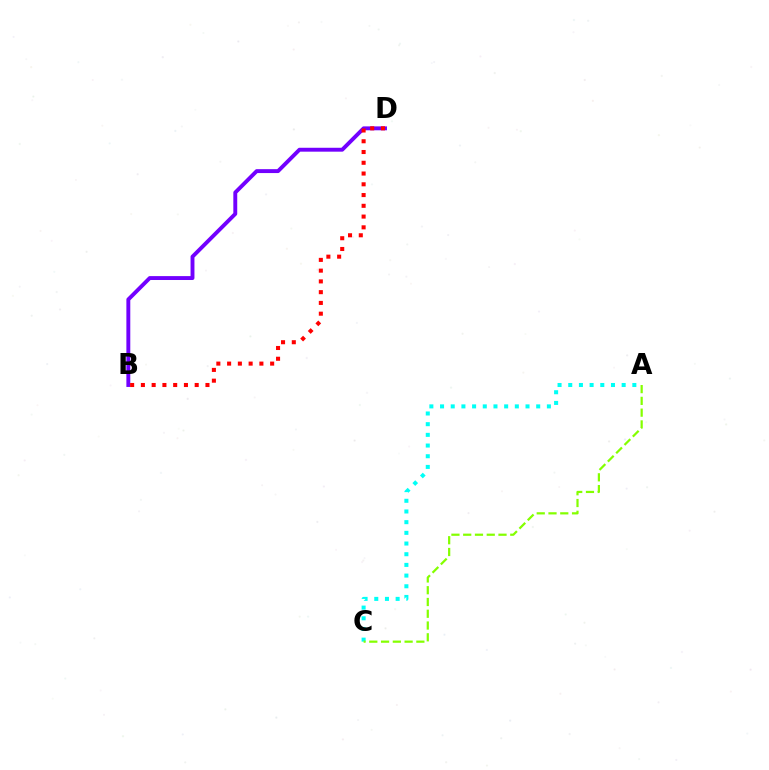{('B', 'D'): [{'color': '#7200ff', 'line_style': 'solid', 'thickness': 2.81}, {'color': '#ff0000', 'line_style': 'dotted', 'thickness': 2.92}], ('A', 'C'): [{'color': '#00fff6', 'line_style': 'dotted', 'thickness': 2.9}, {'color': '#84ff00', 'line_style': 'dashed', 'thickness': 1.6}]}